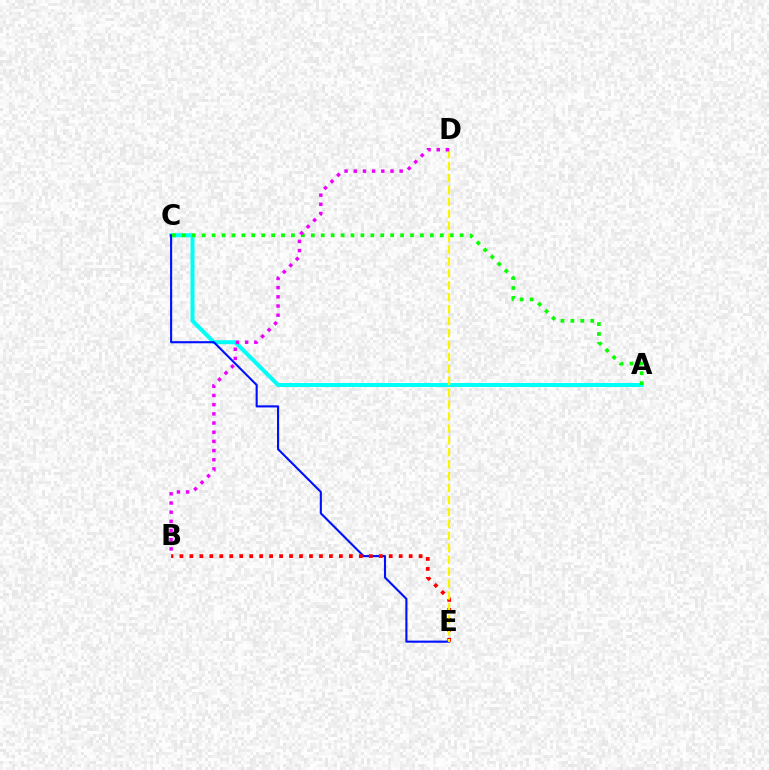{('A', 'C'): [{'color': '#00fff6', 'line_style': 'solid', 'thickness': 2.89}, {'color': '#08ff00', 'line_style': 'dotted', 'thickness': 2.7}], ('C', 'E'): [{'color': '#0010ff', 'line_style': 'solid', 'thickness': 1.52}], ('B', 'E'): [{'color': '#ff0000', 'line_style': 'dotted', 'thickness': 2.71}], ('D', 'E'): [{'color': '#fcf500', 'line_style': 'dashed', 'thickness': 1.62}], ('B', 'D'): [{'color': '#ee00ff', 'line_style': 'dotted', 'thickness': 2.5}]}